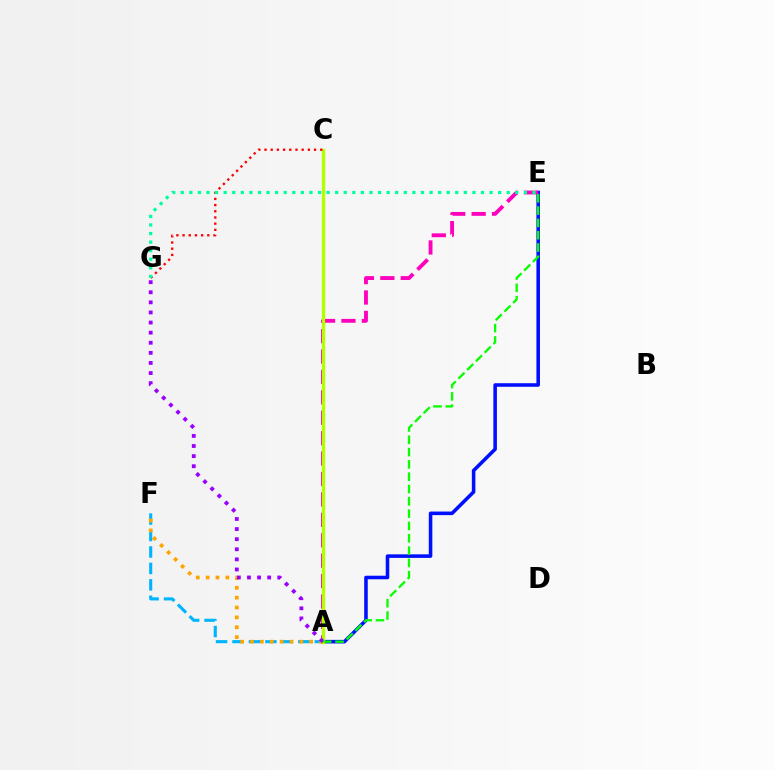{('A', 'E'): [{'color': '#0010ff', 'line_style': 'solid', 'thickness': 2.56}, {'color': '#ff00bd', 'line_style': 'dashed', 'thickness': 2.77}, {'color': '#08ff00', 'line_style': 'dashed', 'thickness': 1.67}], ('A', 'F'): [{'color': '#00b5ff', 'line_style': 'dashed', 'thickness': 2.23}, {'color': '#ffa500', 'line_style': 'dotted', 'thickness': 2.68}], ('A', 'C'): [{'color': '#b3ff00', 'line_style': 'solid', 'thickness': 2.41}], ('C', 'G'): [{'color': '#ff0000', 'line_style': 'dotted', 'thickness': 1.68}], ('A', 'G'): [{'color': '#9b00ff', 'line_style': 'dotted', 'thickness': 2.74}], ('E', 'G'): [{'color': '#00ff9d', 'line_style': 'dotted', 'thickness': 2.33}]}